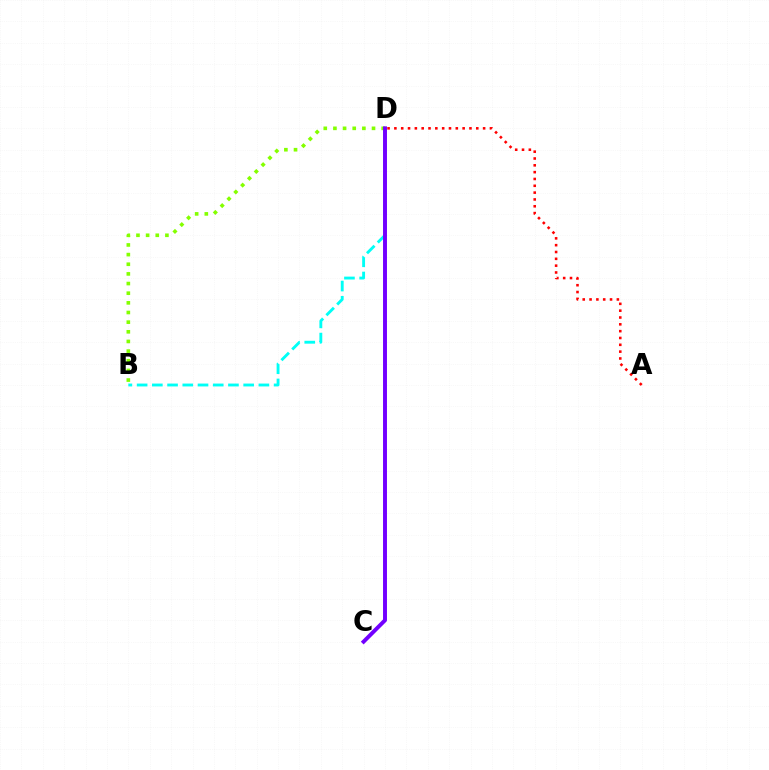{('B', 'D'): [{'color': '#00fff6', 'line_style': 'dashed', 'thickness': 2.07}, {'color': '#84ff00', 'line_style': 'dotted', 'thickness': 2.62}], ('A', 'D'): [{'color': '#ff0000', 'line_style': 'dotted', 'thickness': 1.85}], ('C', 'D'): [{'color': '#7200ff', 'line_style': 'solid', 'thickness': 2.84}]}